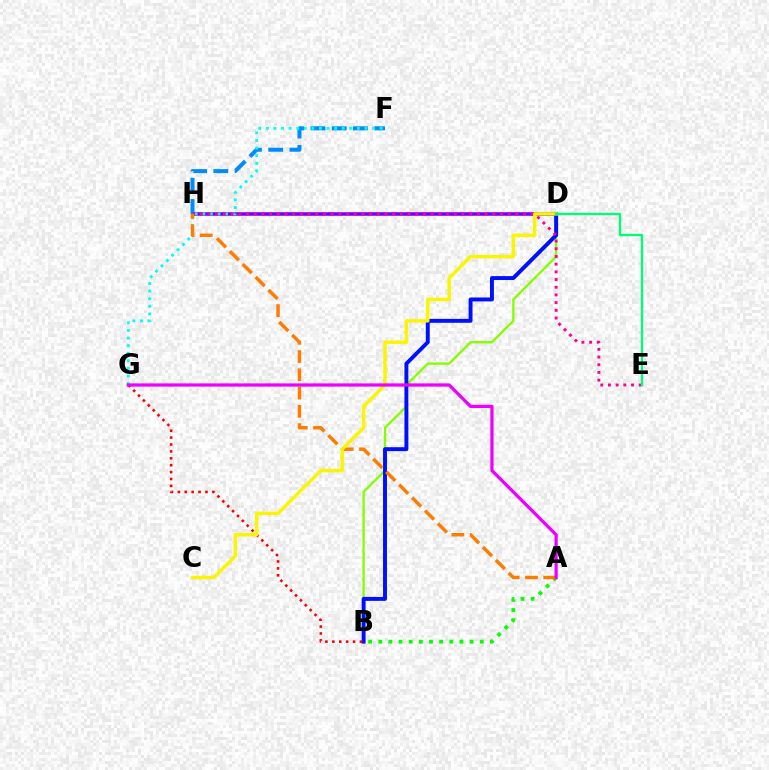{('D', 'H'): [{'color': '#7200ff', 'line_style': 'solid', 'thickness': 2.55}], ('F', 'H'): [{'color': '#008cff', 'line_style': 'dashed', 'thickness': 2.88}], ('F', 'G'): [{'color': '#00fff6', 'line_style': 'dotted', 'thickness': 2.06}], ('B', 'D'): [{'color': '#84ff00', 'line_style': 'solid', 'thickness': 1.67}, {'color': '#0010ff', 'line_style': 'solid', 'thickness': 2.83}], ('A', 'B'): [{'color': '#08ff00', 'line_style': 'dotted', 'thickness': 2.76}], ('E', 'H'): [{'color': '#ff0094', 'line_style': 'dotted', 'thickness': 2.09}], ('A', 'H'): [{'color': '#ff7c00', 'line_style': 'dashed', 'thickness': 2.48}], ('B', 'G'): [{'color': '#ff0000', 'line_style': 'dotted', 'thickness': 1.88}], ('C', 'D'): [{'color': '#fcf500', 'line_style': 'solid', 'thickness': 2.47}], ('D', 'E'): [{'color': '#00ff74', 'line_style': 'solid', 'thickness': 1.68}], ('A', 'G'): [{'color': '#ee00ff', 'line_style': 'solid', 'thickness': 2.33}]}